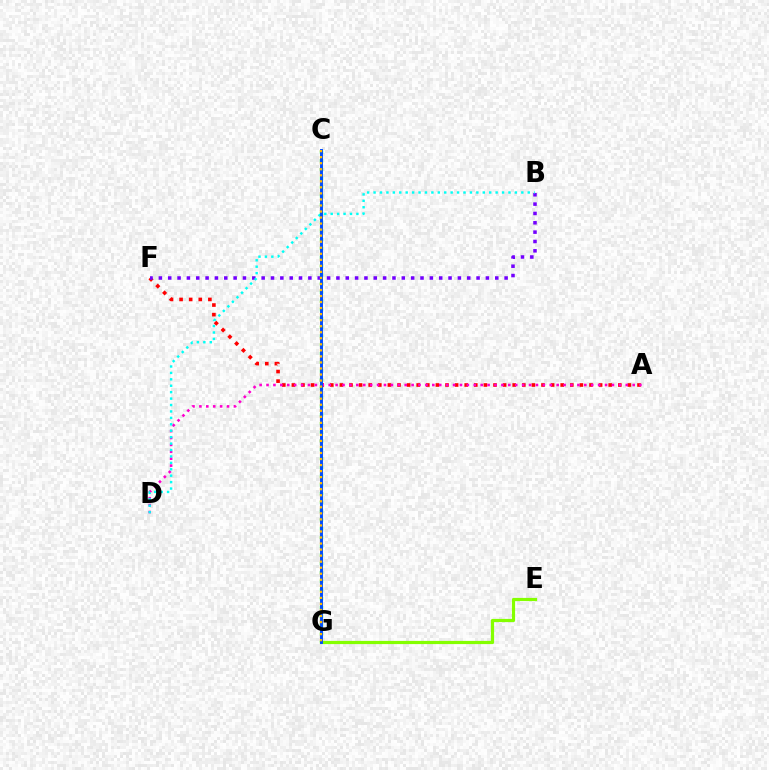{('C', 'G'): [{'color': '#00ff39', 'line_style': 'dotted', 'thickness': 2.38}, {'color': '#004bff', 'line_style': 'solid', 'thickness': 2.1}, {'color': '#ffbd00', 'line_style': 'dotted', 'thickness': 1.64}], ('E', 'G'): [{'color': '#84ff00', 'line_style': 'solid', 'thickness': 2.3}], ('A', 'F'): [{'color': '#ff0000', 'line_style': 'dotted', 'thickness': 2.61}], ('B', 'F'): [{'color': '#7200ff', 'line_style': 'dotted', 'thickness': 2.54}], ('A', 'D'): [{'color': '#ff00cf', 'line_style': 'dotted', 'thickness': 1.88}], ('B', 'D'): [{'color': '#00fff6', 'line_style': 'dotted', 'thickness': 1.75}]}